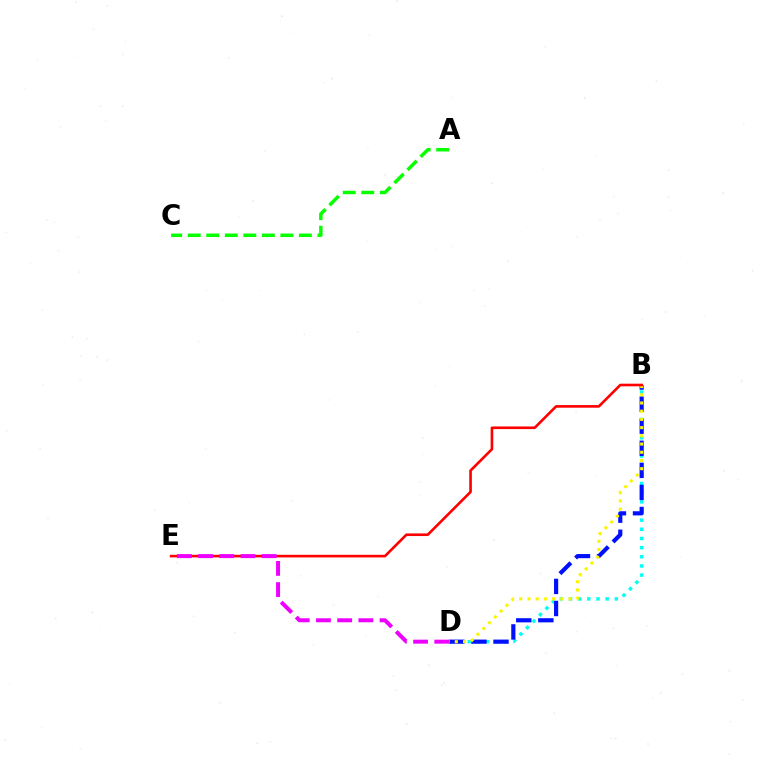{('B', 'D'): [{'color': '#00fff6', 'line_style': 'dotted', 'thickness': 2.49}, {'color': '#0010ff', 'line_style': 'dashed', 'thickness': 3.0}, {'color': '#fcf500', 'line_style': 'dotted', 'thickness': 2.23}], ('B', 'E'): [{'color': '#ff0000', 'line_style': 'solid', 'thickness': 1.9}], ('A', 'C'): [{'color': '#08ff00', 'line_style': 'dashed', 'thickness': 2.52}], ('D', 'E'): [{'color': '#ee00ff', 'line_style': 'dashed', 'thickness': 2.88}]}